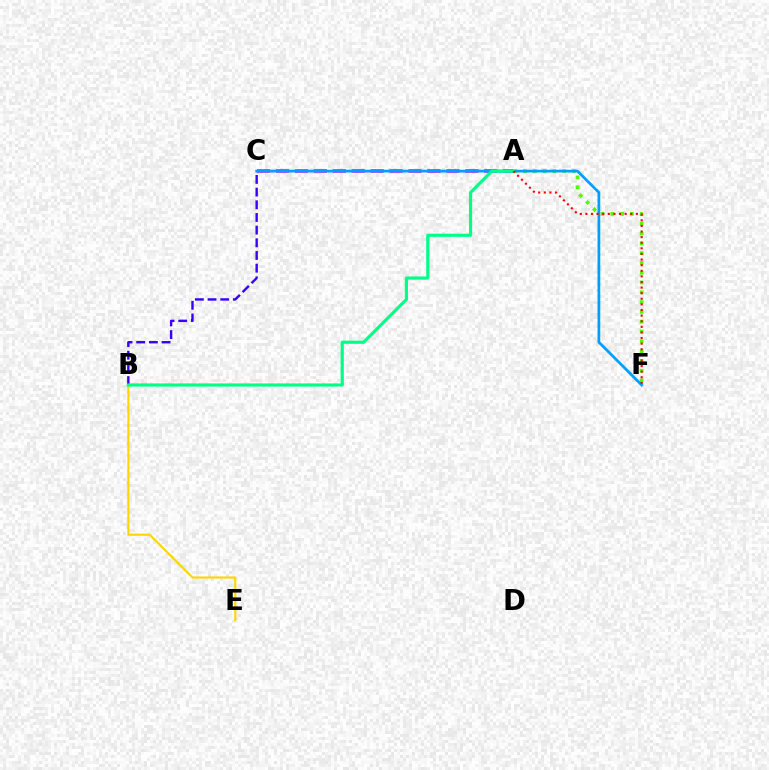{('B', 'C'): [{'color': '#3700ff', 'line_style': 'dashed', 'thickness': 1.72}], ('A', 'F'): [{'color': '#4fff00', 'line_style': 'dotted', 'thickness': 2.66}, {'color': '#ff0000', 'line_style': 'dotted', 'thickness': 1.52}], ('A', 'C'): [{'color': '#ff00ed', 'line_style': 'dashed', 'thickness': 2.57}], ('B', 'E'): [{'color': '#ffd500', 'line_style': 'solid', 'thickness': 1.51}], ('C', 'F'): [{'color': '#009eff', 'line_style': 'solid', 'thickness': 1.97}], ('A', 'B'): [{'color': '#00ff86', 'line_style': 'solid', 'thickness': 2.27}]}